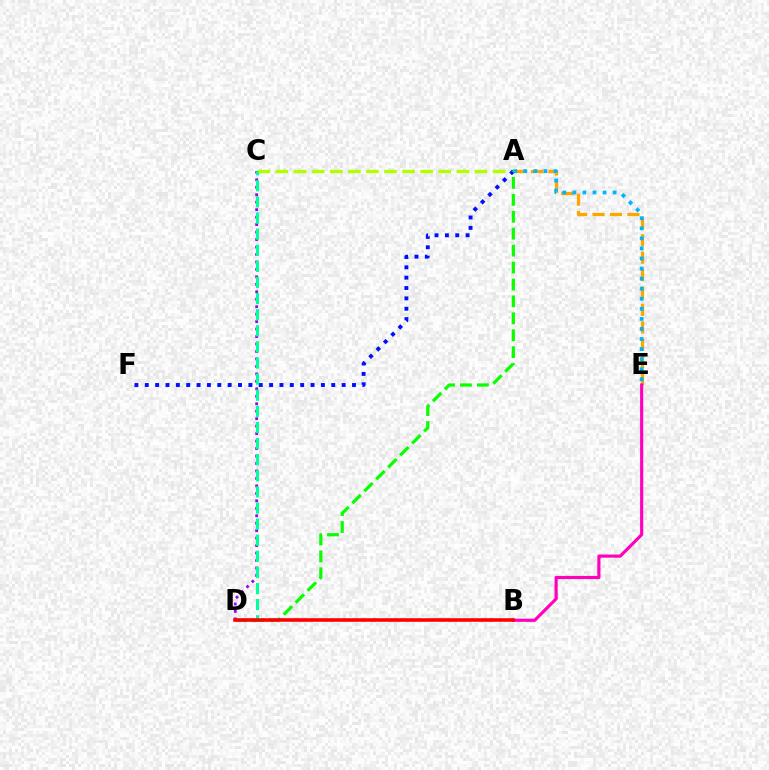{('C', 'D'): [{'color': '#9b00ff', 'line_style': 'dotted', 'thickness': 2.03}, {'color': '#00ff9d', 'line_style': 'dashed', 'thickness': 2.19}], ('A', 'C'): [{'color': '#b3ff00', 'line_style': 'dashed', 'thickness': 2.46}], ('A', 'E'): [{'color': '#ffa500', 'line_style': 'dashed', 'thickness': 2.37}, {'color': '#00b5ff', 'line_style': 'dotted', 'thickness': 2.73}], ('B', 'E'): [{'color': '#ff00bd', 'line_style': 'solid', 'thickness': 2.26}], ('A', 'F'): [{'color': '#0010ff', 'line_style': 'dotted', 'thickness': 2.81}], ('A', 'D'): [{'color': '#08ff00', 'line_style': 'dashed', 'thickness': 2.3}], ('B', 'D'): [{'color': '#ff0000', 'line_style': 'solid', 'thickness': 2.59}]}